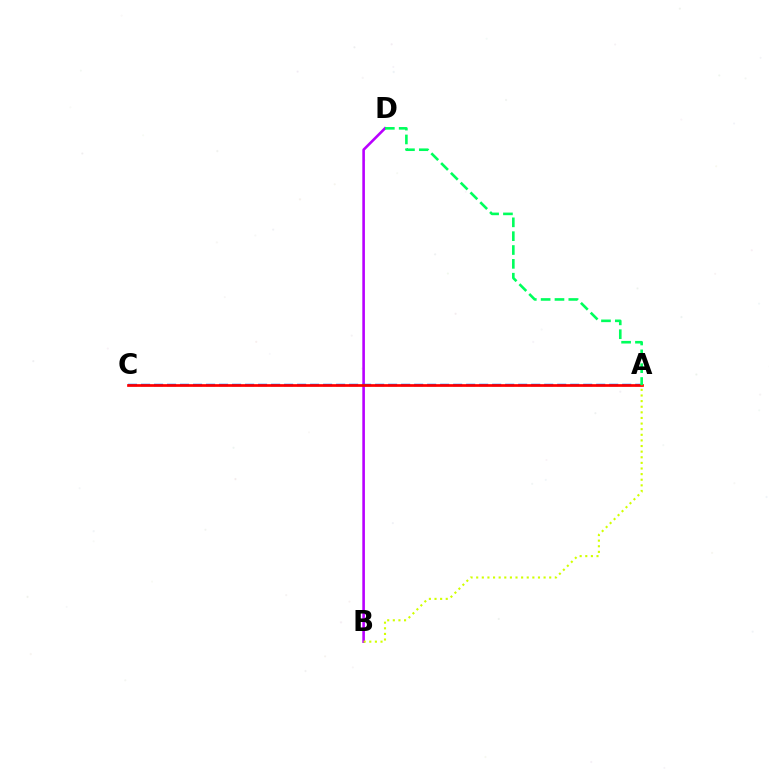{('B', 'D'): [{'color': '#b900ff', 'line_style': 'solid', 'thickness': 1.87}], ('A', 'C'): [{'color': '#0074ff', 'line_style': 'dashed', 'thickness': 1.77}, {'color': '#ff0000', 'line_style': 'solid', 'thickness': 1.95}], ('A', 'B'): [{'color': '#d1ff00', 'line_style': 'dotted', 'thickness': 1.53}], ('A', 'D'): [{'color': '#00ff5c', 'line_style': 'dashed', 'thickness': 1.88}]}